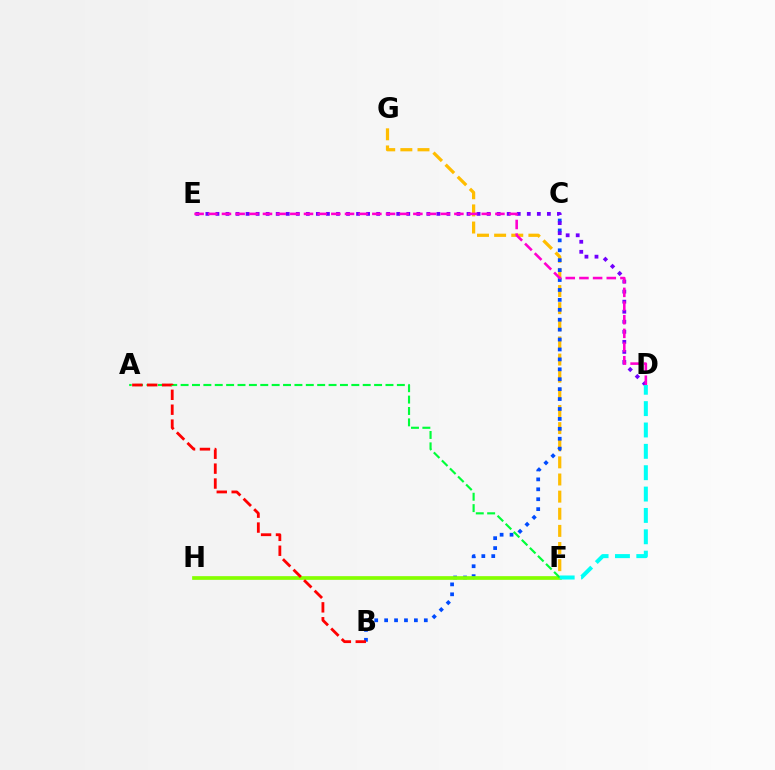{('F', 'G'): [{'color': '#ffbd00', 'line_style': 'dashed', 'thickness': 2.33}], ('B', 'C'): [{'color': '#004bff', 'line_style': 'dotted', 'thickness': 2.7}], ('F', 'H'): [{'color': '#84ff00', 'line_style': 'solid', 'thickness': 2.66}], ('D', 'E'): [{'color': '#7200ff', 'line_style': 'dotted', 'thickness': 2.73}, {'color': '#ff00cf', 'line_style': 'dashed', 'thickness': 1.86}], ('A', 'F'): [{'color': '#00ff39', 'line_style': 'dashed', 'thickness': 1.55}], ('D', 'F'): [{'color': '#00fff6', 'line_style': 'dashed', 'thickness': 2.9}], ('A', 'B'): [{'color': '#ff0000', 'line_style': 'dashed', 'thickness': 2.02}]}